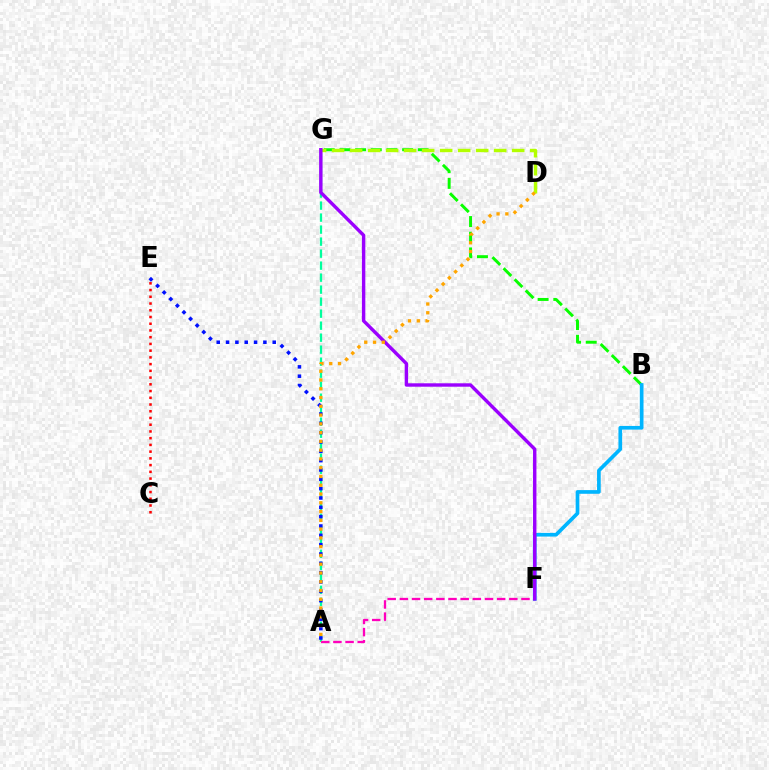{('A', 'G'): [{'color': '#00ff9d', 'line_style': 'dashed', 'thickness': 1.63}], ('C', 'E'): [{'color': '#ff0000', 'line_style': 'dotted', 'thickness': 1.83}], ('A', 'E'): [{'color': '#0010ff', 'line_style': 'dotted', 'thickness': 2.54}], ('B', 'G'): [{'color': '#08ff00', 'line_style': 'dashed', 'thickness': 2.13}], ('D', 'G'): [{'color': '#b3ff00', 'line_style': 'dashed', 'thickness': 2.45}], ('B', 'F'): [{'color': '#00b5ff', 'line_style': 'solid', 'thickness': 2.65}], ('A', 'F'): [{'color': '#ff00bd', 'line_style': 'dashed', 'thickness': 1.65}], ('F', 'G'): [{'color': '#9b00ff', 'line_style': 'solid', 'thickness': 2.45}], ('A', 'D'): [{'color': '#ffa500', 'line_style': 'dotted', 'thickness': 2.38}]}